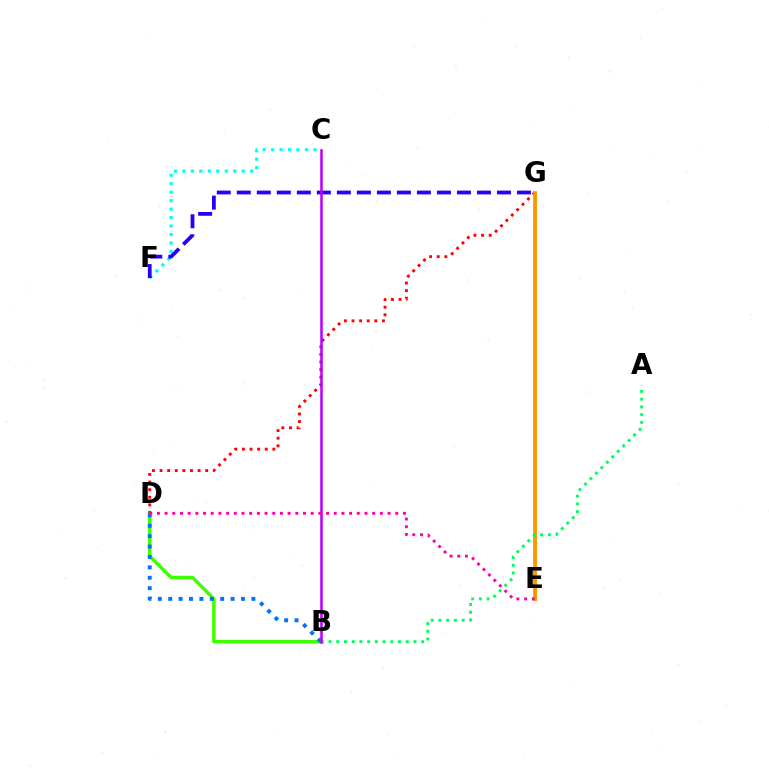{('E', 'G'): [{'color': '#d1ff00', 'line_style': 'solid', 'thickness': 2.24}, {'color': '#ff9400', 'line_style': 'solid', 'thickness': 2.71}], ('C', 'F'): [{'color': '#00fff6', 'line_style': 'dotted', 'thickness': 2.3}], ('B', 'D'): [{'color': '#3dff00', 'line_style': 'solid', 'thickness': 2.5}, {'color': '#0074ff', 'line_style': 'dotted', 'thickness': 2.83}], ('D', 'G'): [{'color': '#ff0000', 'line_style': 'dotted', 'thickness': 2.07}], ('A', 'B'): [{'color': '#00ff5c', 'line_style': 'dotted', 'thickness': 2.1}], ('F', 'G'): [{'color': '#2500ff', 'line_style': 'dashed', 'thickness': 2.72}], ('B', 'C'): [{'color': '#b900ff', 'line_style': 'solid', 'thickness': 1.83}], ('D', 'E'): [{'color': '#ff00ac', 'line_style': 'dotted', 'thickness': 2.09}]}